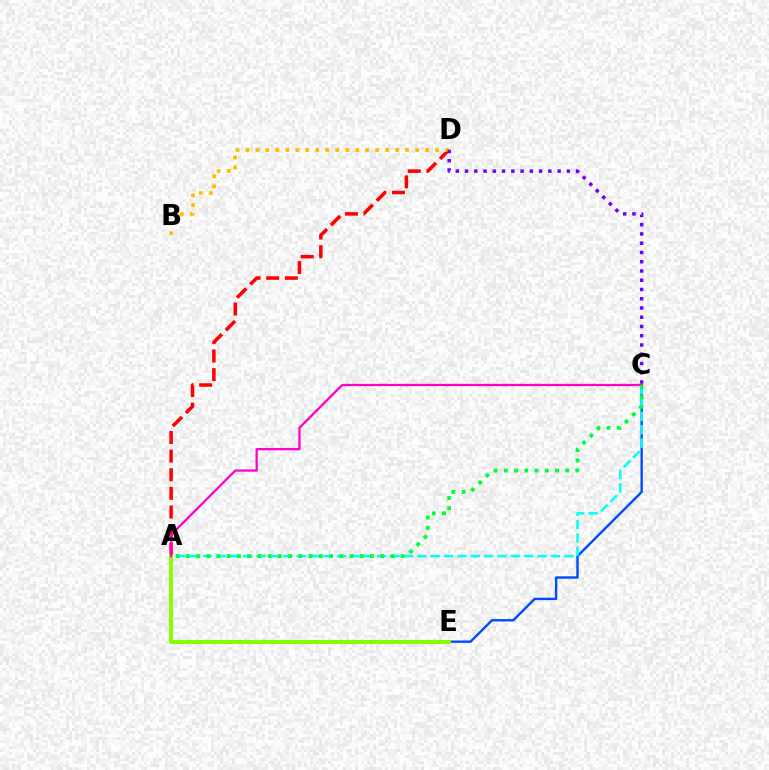{('A', 'D'): [{'color': '#ff0000', 'line_style': 'dashed', 'thickness': 2.53}], ('C', 'E'): [{'color': '#004bff', 'line_style': 'solid', 'thickness': 1.72}], ('A', 'C'): [{'color': '#00fff6', 'line_style': 'dashed', 'thickness': 1.82}, {'color': '#ff00cf', 'line_style': 'solid', 'thickness': 1.64}, {'color': '#00ff39', 'line_style': 'dotted', 'thickness': 2.78}], ('A', 'E'): [{'color': '#84ff00', 'line_style': 'solid', 'thickness': 2.86}], ('B', 'D'): [{'color': '#ffbd00', 'line_style': 'dotted', 'thickness': 2.71}], ('C', 'D'): [{'color': '#7200ff', 'line_style': 'dotted', 'thickness': 2.51}]}